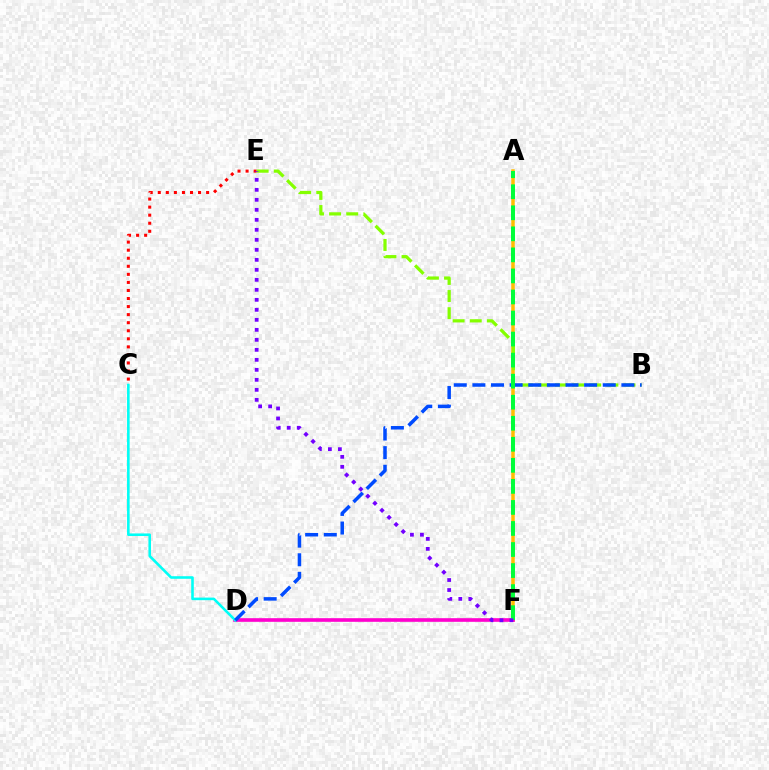{('C', 'E'): [{'color': '#ff0000', 'line_style': 'dotted', 'thickness': 2.19}], ('A', 'F'): [{'color': '#ffbd00', 'line_style': 'solid', 'thickness': 2.52}, {'color': '#00ff39', 'line_style': 'dashed', 'thickness': 2.86}], ('B', 'E'): [{'color': '#84ff00', 'line_style': 'dashed', 'thickness': 2.33}], ('D', 'F'): [{'color': '#ff00cf', 'line_style': 'solid', 'thickness': 2.62}], ('C', 'D'): [{'color': '#00fff6', 'line_style': 'solid', 'thickness': 1.86}], ('B', 'D'): [{'color': '#004bff', 'line_style': 'dashed', 'thickness': 2.53}], ('E', 'F'): [{'color': '#7200ff', 'line_style': 'dotted', 'thickness': 2.72}]}